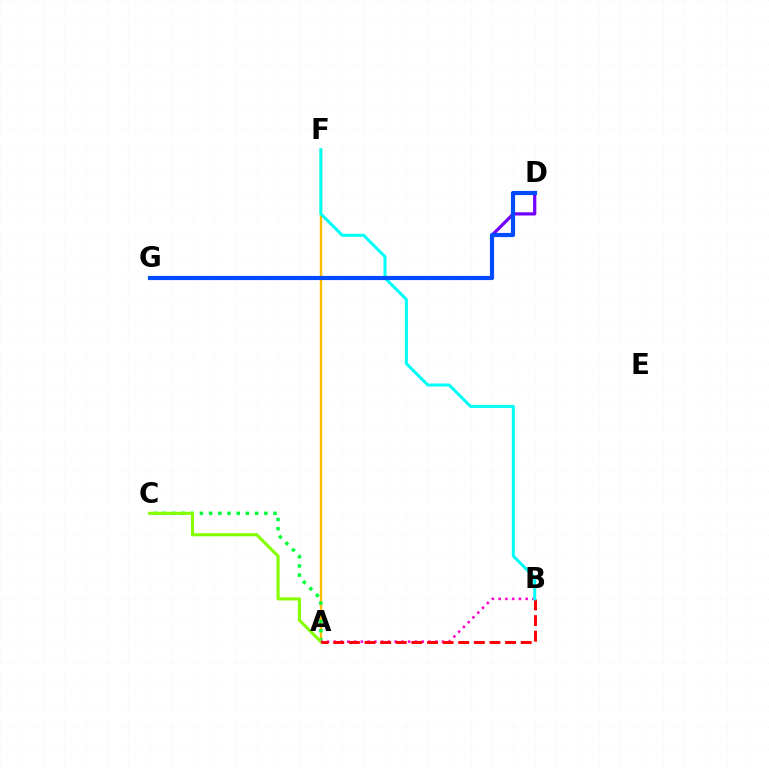{('A', 'F'): [{'color': '#ffbd00', 'line_style': 'solid', 'thickness': 1.72}], ('A', 'C'): [{'color': '#00ff39', 'line_style': 'dotted', 'thickness': 2.5}, {'color': '#84ff00', 'line_style': 'solid', 'thickness': 2.22}], ('D', 'G'): [{'color': '#7200ff', 'line_style': 'solid', 'thickness': 2.31}, {'color': '#004bff', 'line_style': 'solid', 'thickness': 3.0}], ('A', 'B'): [{'color': '#ff00cf', 'line_style': 'dotted', 'thickness': 1.84}, {'color': '#ff0000', 'line_style': 'dashed', 'thickness': 2.12}], ('B', 'F'): [{'color': '#00fff6', 'line_style': 'solid', 'thickness': 2.17}]}